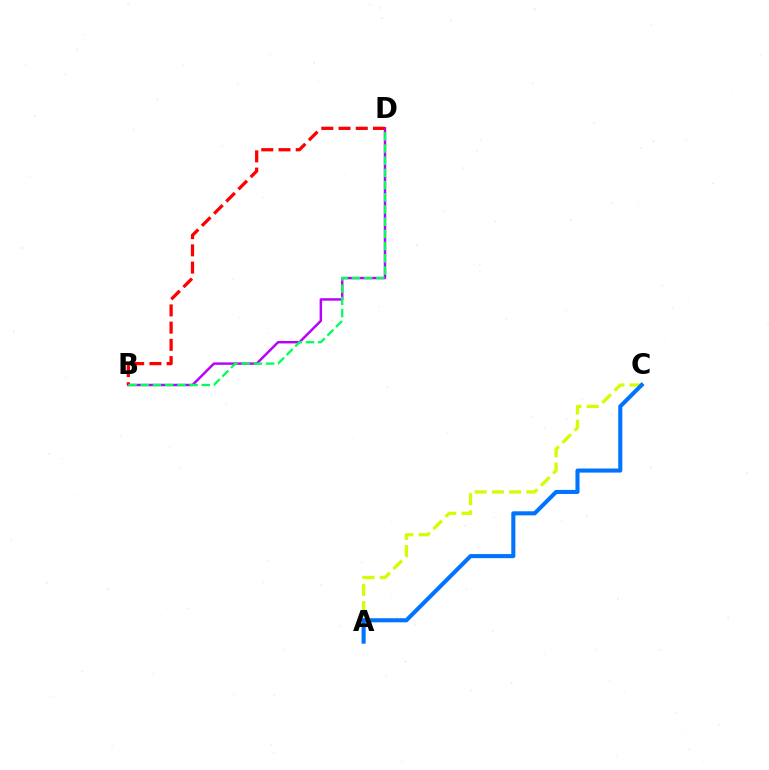{('A', 'C'): [{'color': '#d1ff00', 'line_style': 'dashed', 'thickness': 2.34}, {'color': '#0074ff', 'line_style': 'solid', 'thickness': 2.94}], ('B', 'D'): [{'color': '#b900ff', 'line_style': 'solid', 'thickness': 1.76}, {'color': '#ff0000', 'line_style': 'dashed', 'thickness': 2.34}, {'color': '#00ff5c', 'line_style': 'dashed', 'thickness': 1.66}]}